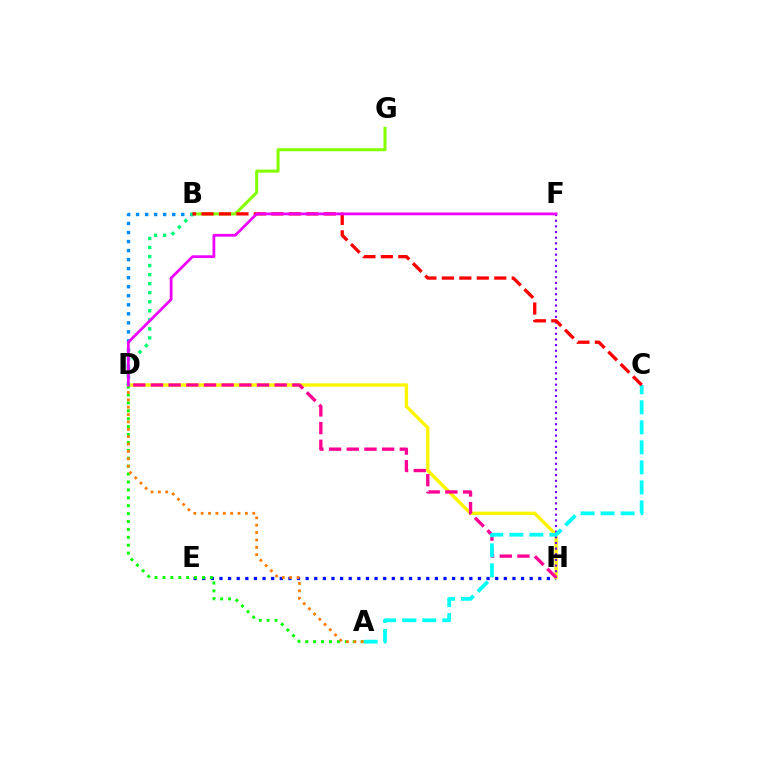{('E', 'H'): [{'color': '#0010ff', 'line_style': 'dotted', 'thickness': 2.34}], ('D', 'H'): [{'color': '#fcf500', 'line_style': 'solid', 'thickness': 2.4}, {'color': '#ff0094', 'line_style': 'dashed', 'thickness': 2.4}], ('A', 'D'): [{'color': '#08ff00', 'line_style': 'dotted', 'thickness': 2.15}, {'color': '#ff7c00', 'line_style': 'dotted', 'thickness': 2.0}], ('F', 'H'): [{'color': '#7200ff', 'line_style': 'dotted', 'thickness': 1.54}], ('B', 'G'): [{'color': '#84ff00', 'line_style': 'solid', 'thickness': 2.19}], ('B', 'D'): [{'color': '#008cff', 'line_style': 'dotted', 'thickness': 2.45}, {'color': '#00ff74', 'line_style': 'dotted', 'thickness': 2.46}], ('A', 'C'): [{'color': '#00fff6', 'line_style': 'dashed', 'thickness': 2.72}], ('B', 'C'): [{'color': '#ff0000', 'line_style': 'dashed', 'thickness': 2.37}], ('D', 'F'): [{'color': '#ee00ff', 'line_style': 'solid', 'thickness': 1.99}]}